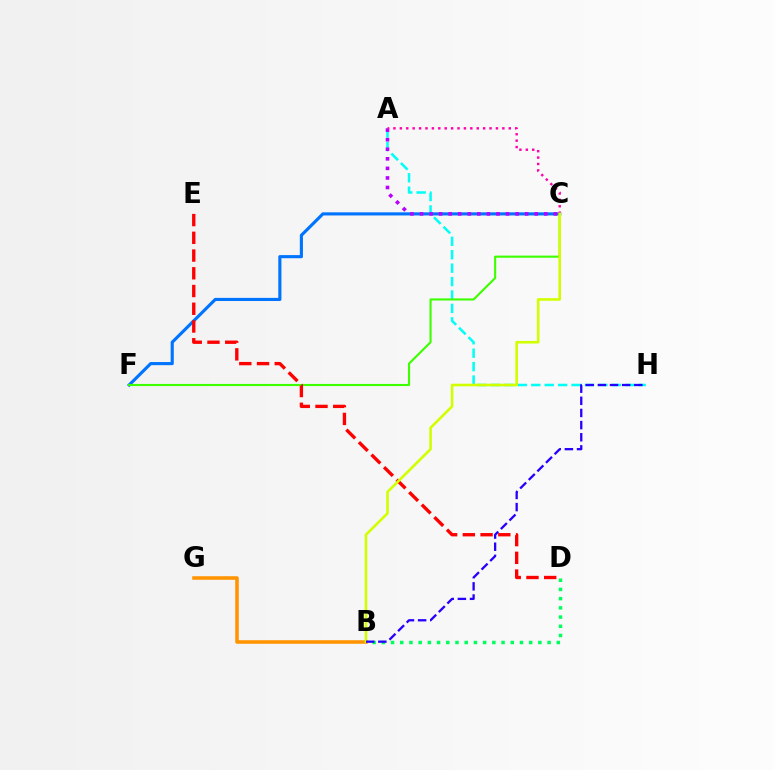{('B', 'D'): [{'color': '#00ff5c', 'line_style': 'dotted', 'thickness': 2.5}], ('B', 'G'): [{'color': '#ff9400', 'line_style': 'solid', 'thickness': 2.56}], ('C', 'F'): [{'color': '#0074ff', 'line_style': 'solid', 'thickness': 2.25}, {'color': '#3dff00', 'line_style': 'solid', 'thickness': 1.53}], ('A', 'H'): [{'color': '#00fff6', 'line_style': 'dashed', 'thickness': 1.82}], ('A', 'C'): [{'color': '#b900ff', 'line_style': 'dotted', 'thickness': 2.6}, {'color': '#ff00ac', 'line_style': 'dotted', 'thickness': 1.74}], ('D', 'E'): [{'color': '#ff0000', 'line_style': 'dashed', 'thickness': 2.41}], ('B', 'C'): [{'color': '#d1ff00', 'line_style': 'solid', 'thickness': 1.88}], ('B', 'H'): [{'color': '#2500ff', 'line_style': 'dashed', 'thickness': 1.65}]}